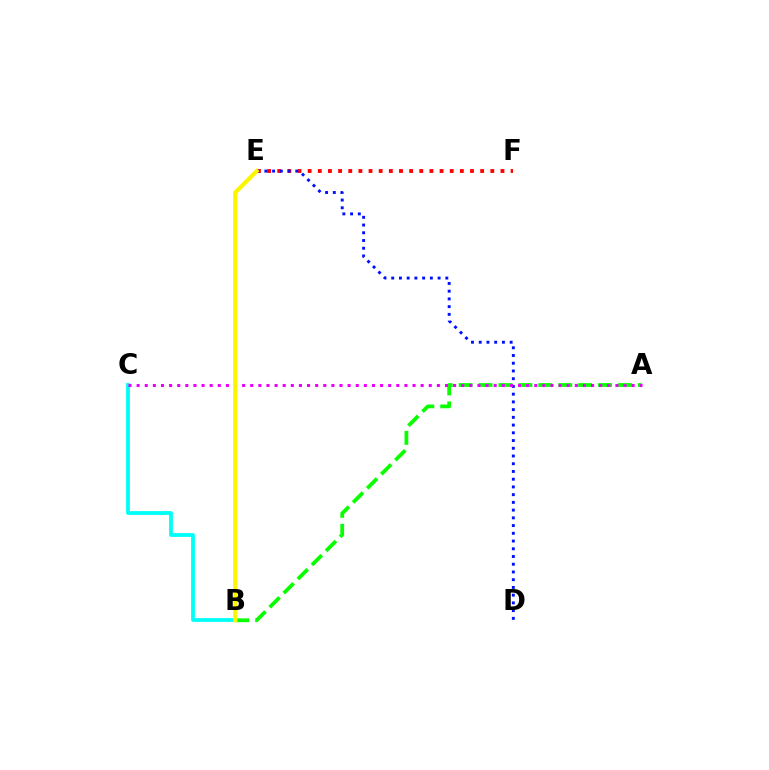{('A', 'B'): [{'color': '#08ff00', 'line_style': 'dashed', 'thickness': 2.71}], ('B', 'C'): [{'color': '#00fff6', 'line_style': 'solid', 'thickness': 2.73}], ('E', 'F'): [{'color': '#ff0000', 'line_style': 'dotted', 'thickness': 2.76}], ('D', 'E'): [{'color': '#0010ff', 'line_style': 'dotted', 'thickness': 2.1}], ('A', 'C'): [{'color': '#ee00ff', 'line_style': 'dotted', 'thickness': 2.2}], ('B', 'E'): [{'color': '#fcf500', 'line_style': 'solid', 'thickness': 2.99}]}